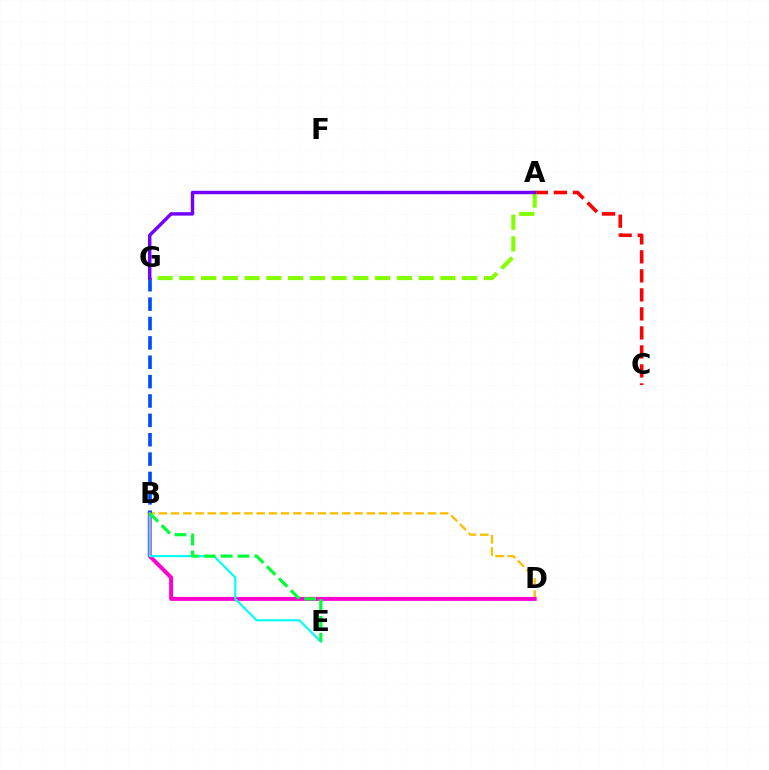{('B', 'D'): [{'color': '#ffbd00', 'line_style': 'dashed', 'thickness': 1.66}, {'color': '#ff00cf', 'line_style': 'solid', 'thickness': 2.85}], ('B', 'G'): [{'color': '#004bff', 'line_style': 'dashed', 'thickness': 2.63}], ('A', 'C'): [{'color': '#ff0000', 'line_style': 'dashed', 'thickness': 2.58}], ('A', 'G'): [{'color': '#84ff00', 'line_style': 'dashed', 'thickness': 2.96}, {'color': '#7200ff', 'line_style': 'solid', 'thickness': 2.47}], ('B', 'E'): [{'color': '#00fff6', 'line_style': 'solid', 'thickness': 1.54}, {'color': '#00ff39', 'line_style': 'dashed', 'thickness': 2.29}]}